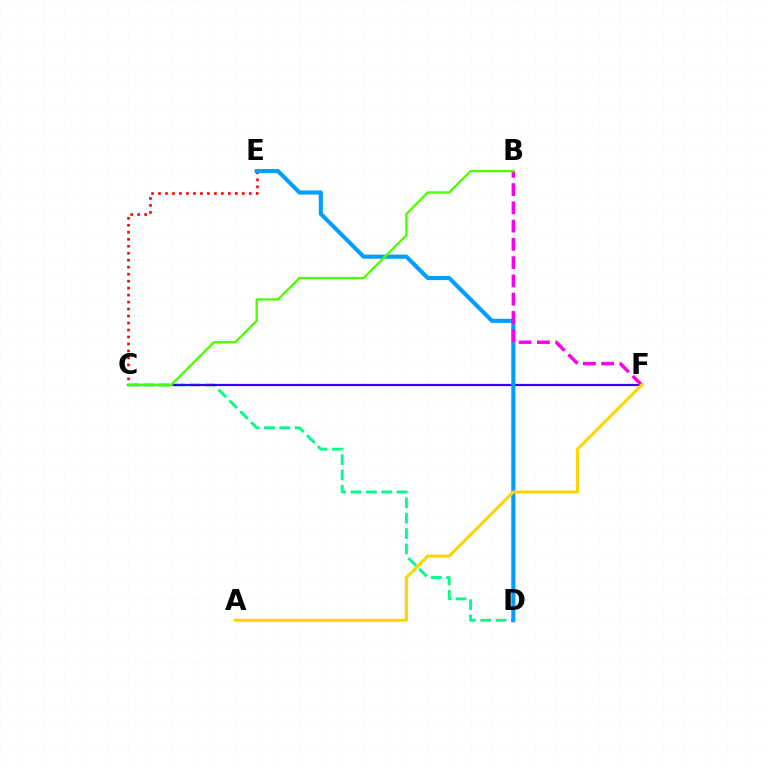{('C', 'E'): [{'color': '#ff0000', 'line_style': 'dotted', 'thickness': 1.9}], ('C', 'D'): [{'color': '#00ff86', 'line_style': 'dashed', 'thickness': 2.08}], ('C', 'F'): [{'color': '#3700ff', 'line_style': 'solid', 'thickness': 1.6}], ('D', 'E'): [{'color': '#009eff', 'line_style': 'solid', 'thickness': 2.95}], ('B', 'F'): [{'color': '#ff00ed', 'line_style': 'dashed', 'thickness': 2.48}], ('A', 'F'): [{'color': '#ffd500', 'line_style': 'solid', 'thickness': 2.19}], ('B', 'C'): [{'color': '#4fff00', 'line_style': 'solid', 'thickness': 1.68}]}